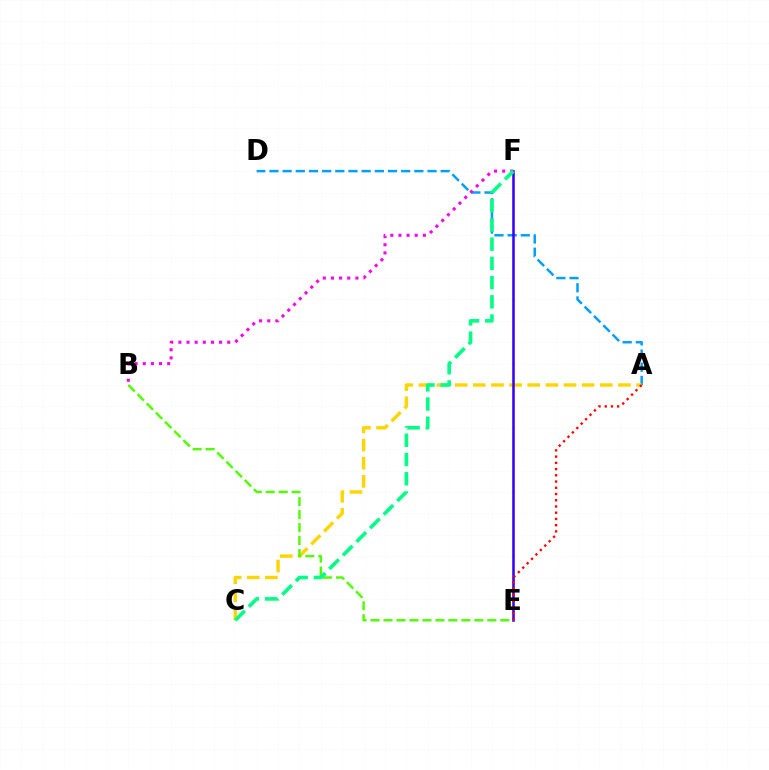{('A', 'D'): [{'color': '#009eff', 'line_style': 'dashed', 'thickness': 1.79}], ('A', 'C'): [{'color': '#ffd500', 'line_style': 'dashed', 'thickness': 2.46}], ('B', 'F'): [{'color': '#ff00ed', 'line_style': 'dotted', 'thickness': 2.21}], ('E', 'F'): [{'color': '#3700ff', 'line_style': 'solid', 'thickness': 1.83}], ('B', 'E'): [{'color': '#4fff00', 'line_style': 'dashed', 'thickness': 1.76}], ('A', 'E'): [{'color': '#ff0000', 'line_style': 'dotted', 'thickness': 1.69}], ('C', 'F'): [{'color': '#00ff86', 'line_style': 'dashed', 'thickness': 2.61}]}